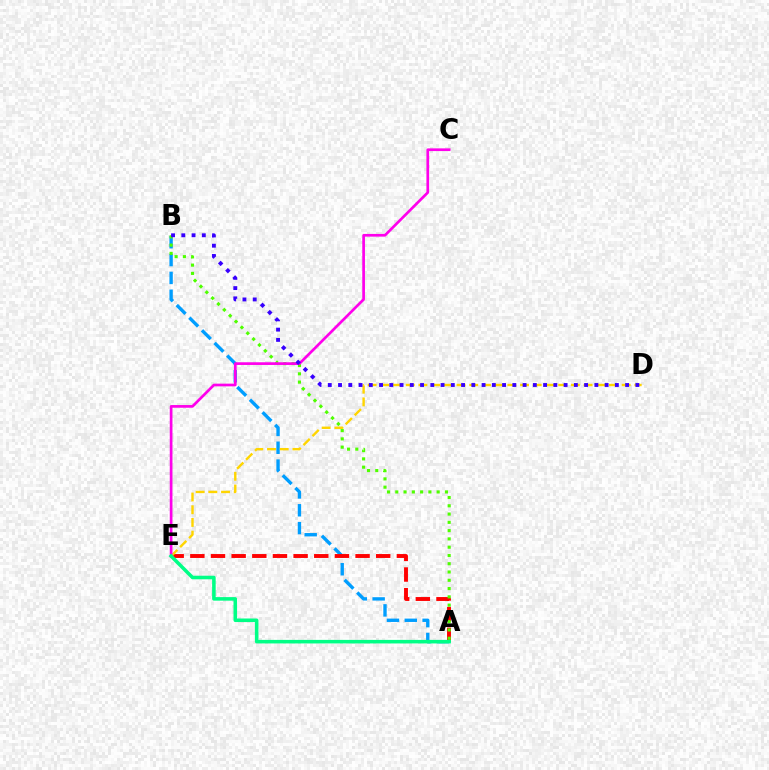{('A', 'B'): [{'color': '#009eff', 'line_style': 'dashed', 'thickness': 2.42}, {'color': '#4fff00', 'line_style': 'dotted', 'thickness': 2.25}], ('A', 'E'): [{'color': '#ff0000', 'line_style': 'dashed', 'thickness': 2.81}, {'color': '#00ff86', 'line_style': 'solid', 'thickness': 2.56}], ('D', 'E'): [{'color': '#ffd500', 'line_style': 'dashed', 'thickness': 1.73}], ('C', 'E'): [{'color': '#ff00ed', 'line_style': 'solid', 'thickness': 1.94}], ('B', 'D'): [{'color': '#3700ff', 'line_style': 'dotted', 'thickness': 2.79}]}